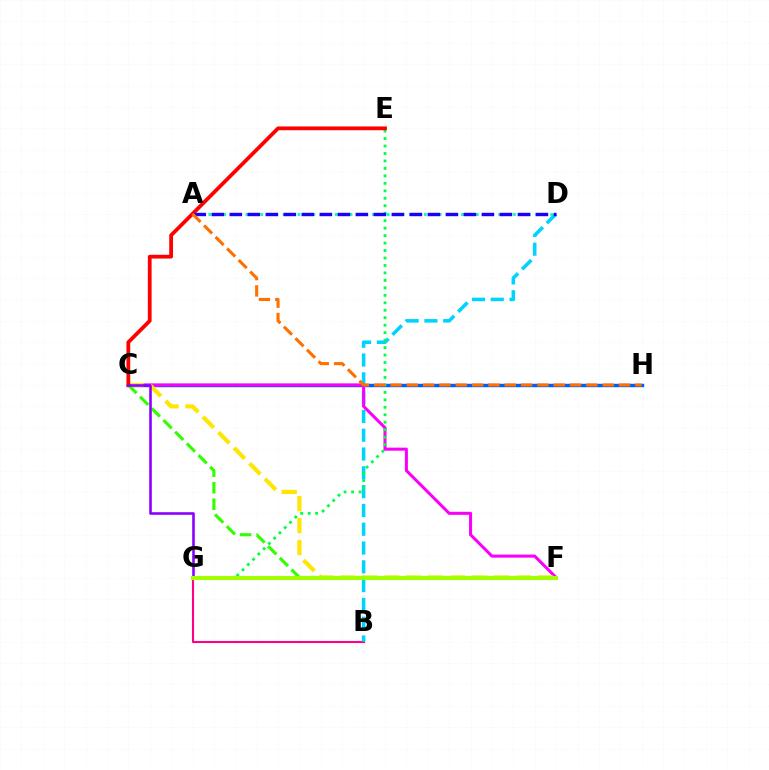{('C', 'H'): [{'color': '#005dff', 'line_style': 'solid', 'thickness': 2.47}], ('B', 'G'): [{'color': '#ff0088', 'line_style': 'solid', 'thickness': 1.5}], ('B', 'D'): [{'color': '#00d3ff', 'line_style': 'dashed', 'thickness': 2.55}], ('A', 'D'): [{'color': '#00ffbb', 'line_style': 'dotted', 'thickness': 2.02}, {'color': '#1900ff', 'line_style': 'dashed', 'thickness': 2.45}], ('C', 'F'): [{'color': '#fa00f9', 'line_style': 'solid', 'thickness': 2.19}, {'color': '#ffe600', 'line_style': 'dashed', 'thickness': 2.98}, {'color': '#31ff00', 'line_style': 'dashed', 'thickness': 2.25}], ('E', 'G'): [{'color': '#00ff45', 'line_style': 'dotted', 'thickness': 2.03}], ('C', 'E'): [{'color': '#ff0000', 'line_style': 'solid', 'thickness': 2.72}], ('C', 'G'): [{'color': '#8a00ff', 'line_style': 'solid', 'thickness': 1.87}], ('A', 'H'): [{'color': '#ff7000', 'line_style': 'dashed', 'thickness': 2.22}], ('F', 'G'): [{'color': '#a2ff00', 'line_style': 'solid', 'thickness': 2.95}]}